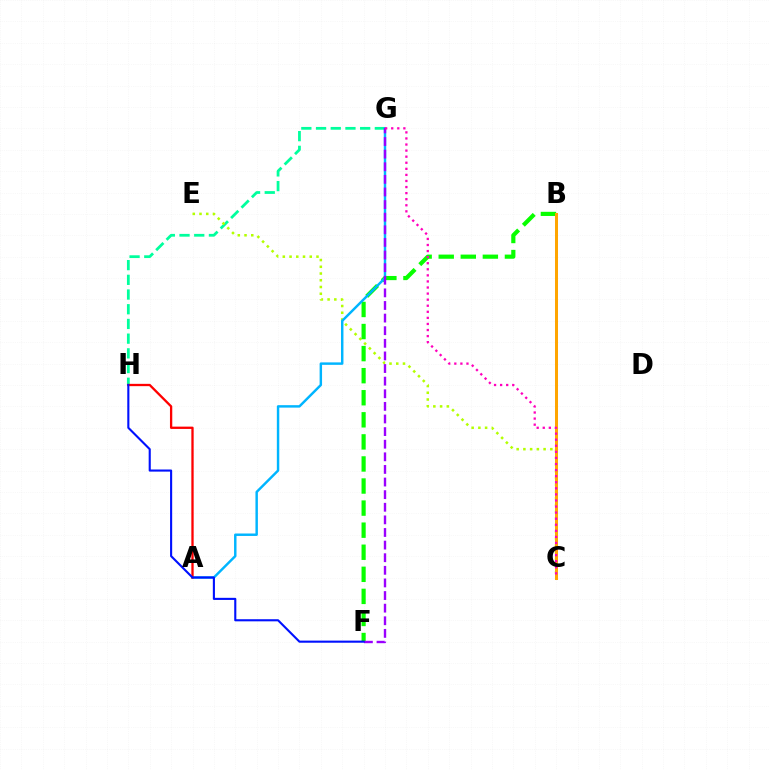{('G', 'H'): [{'color': '#00ff9d', 'line_style': 'dashed', 'thickness': 2.0}], ('C', 'E'): [{'color': '#b3ff00', 'line_style': 'dotted', 'thickness': 1.83}], ('B', 'F'): [{'color': '#08ff00', 'line_style': 'dashed', 'thickness': 3.0}], ('B', 'C'): [{'color': '#ffa500', 'line_style': 'solid', 'thickness': 2.17}], ('A', 'G'): [{'color': '#00b5ff', 'line_style': 'solid', 'thickness': 1.76}], ('F', 'G'): [{'color': '#9b00ff', 'line_style': 'dashed', 'thickness': 1.71}], ('C', 'G'): [{'color': '#ff00bd', 'line_style': 'dotted', 'thickness': 1.65}], ('A', 'H'): [{'color': '#ff0000', 'line_style': 'solid', 'thickness': 1.66}], ('F', 'H'): [{'color': '#0010ff', 'line_style': 'solid', 'thickness': 1.52}]}